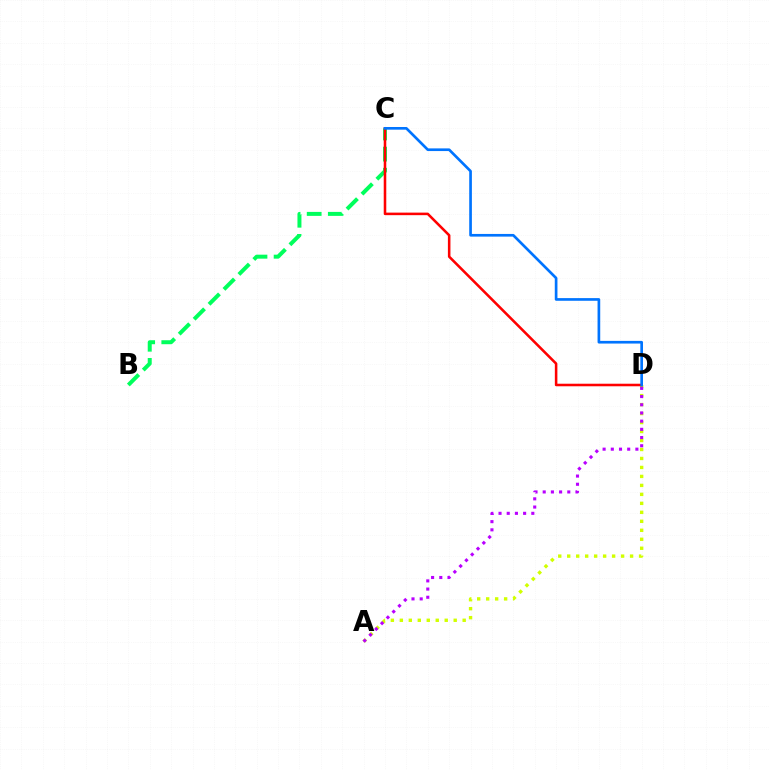{('A', 'D'): [{'color': '#d1ff00', 'line_style': 'dotted', 'thickness': 2.44}, {'color': '#b900ff', 'line_style': 'dotted', 'thickness': 2.23}], ('B', 'C'): [{'color': '#00ff5c', 'line_style': 'dashed', 'thickness': 2.87}], ('C', 'D'): [{'color': '#ff0000', 'line_style': 'solid', 'thickness': 1.84}, {'color': '#0074ff', 'line_style': 'solid', 'thickness': 1.93}]}